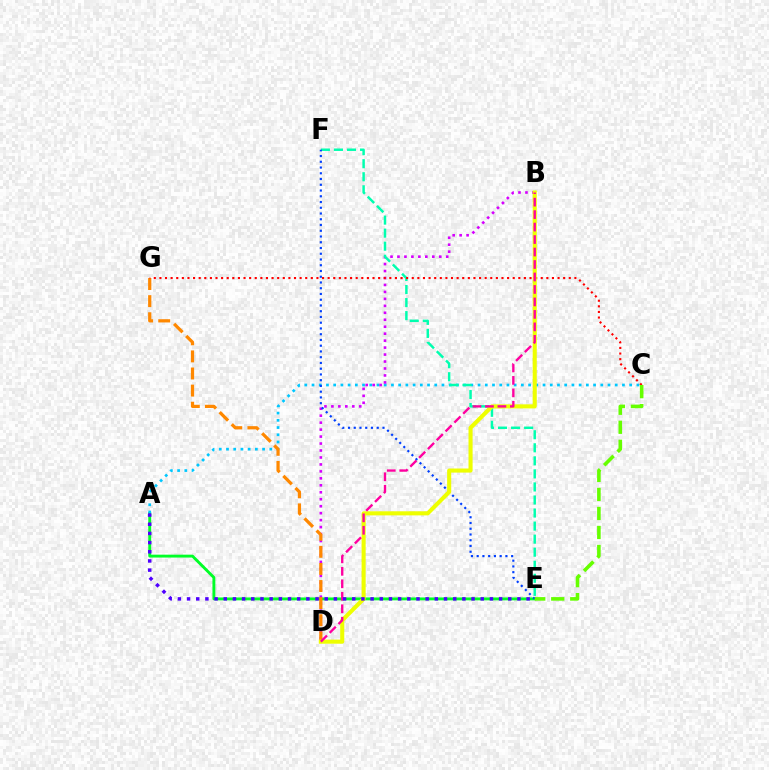{('A', 'E'): [{'color': '#00ff27', 'line_style': 'solid', 'thickness': 2.08}, {'color': '#4f00ff', 'line_style': 'dotted', 'thickness': 2.49}], ('A', 'C'): [{'color': '#00c7ff', 'line_style': 'dotted', 'thickness': 1.96}], ('B', 'D'): [{'color': '#d600ff', 'line_style': 'dotted', 'thickness': 1.89}, {'color': '#eeff00', 'line_style': 'solid', 'thickness': 2.94}, {'color': '#ff00a0', 'line_style': 'dashed', 'thickness': 1.69}], ('E', 'F'): [{'color': '#00ffaf', 'line_style': 'dashed', 'thickness': 1.77}, {'color': '#003fff', 'line_style': 'dotted', 'thickness': 1.56}], ('D', 'G'): [{'color': '#ff8800', 'line_style': 'dashed', 'thickness': 2.32}], ('C', 'G'): [{'color': '#ff0000', 'line_style': 'dotted', 'thickness': 1.52}], ('C', 'E'): [{'color': '#66ff00', 'line_style': 'dashed', 'thickness': 2.58}]}